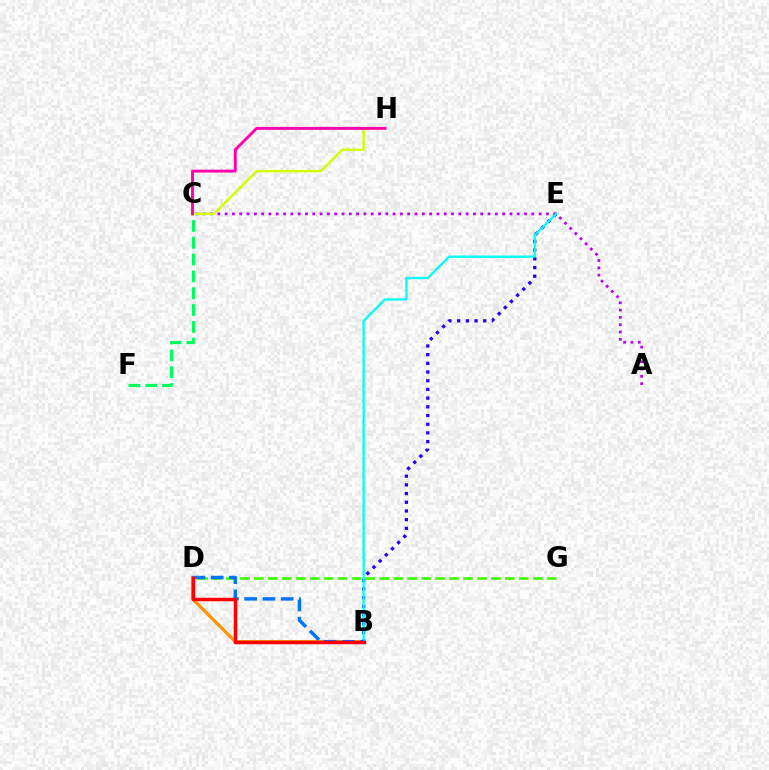{('B', 'D'): [{'color': '#ff9400', 'line_style': 'solid', 'thickness': 2.32}, {'color': '#0074ff', 'line_style': 'dashed', 'thickness': 2.48}, {'color': '#ff0000', 'line_style': 'solid', 'thickness': 2.52}], ('C', 'F'): [{'color': '#00ff5c', 'line_style': 'dashed', 'thickness': 2.29}], ('B', 'E'): [{'color': '#2500ff', 'line_style': 'dotted', 'thickness': 2.36}, {'color': '#00fff6', 'line_style': 'solid', 'thickness': 1.66}], ('A', 'C'): [{'color': '#b900ff', 'line_style': 'dotted', 'thickness': 1.98}], ('C', 'H'): [{'color': '#d1ff00', 'line_style': 'solid', 'thickness': 1.72}, {'color': '#ff00ac', 'line_style': 'solid', 'thickness': 2.09}], ('D', 'G'): [{'color': '#3dff00', 'line_style': 'dashed', 'thickness': 1.89}]}